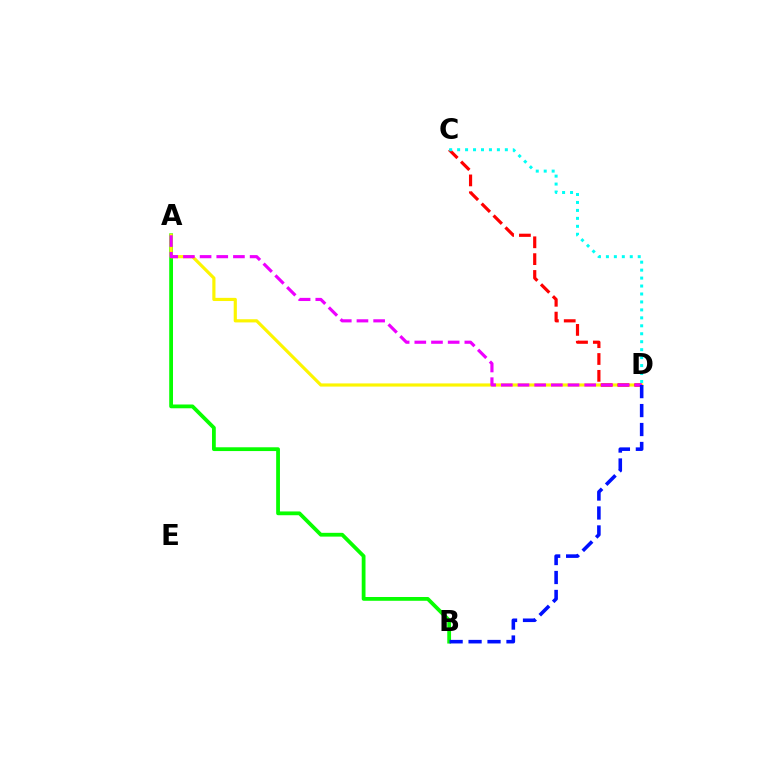{('A', 'B'): [{'color': '#08ff00', 'line_style': 'solid', 'thickness': 2.73}], ('A', 'D'): [{'color': '#fcf500', 'line_style': 'solid', 'thickness': 2.28}, {'color': '#ee00ff', 'line_style': 'dashed', 'thickness': 2.27}], ('C', 'D'): [{'color': '#ff0000', 'line_style': 'dashed', 'thickness': 2.29}, {'color': '#00fff6', 'line_style': 'dotted', 'thickness': 2.16}], ('B', 'D'): [{'color': '#0010ff', 'line_style': 'dashed', 'thickness': 2.57}]}